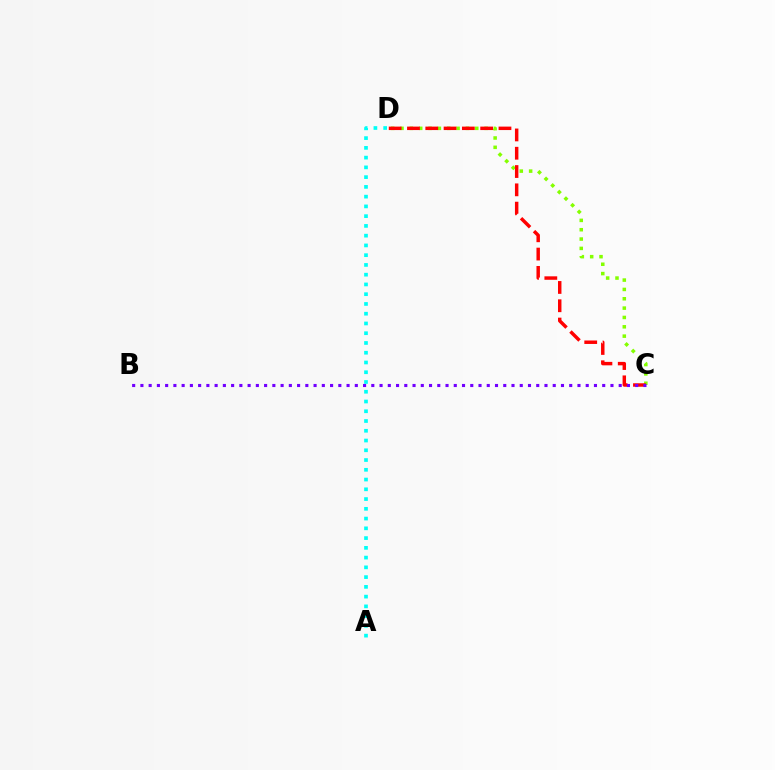{('C', 'D'): [{'color': '#84ff00', 'line_style': 'dotted', 'thickness': 2.54}, {'color': '#ff0000', 'line_style': 'dashed', 'thickness': 2.49}], ('B', 'C'): [{'color': '#7200ff', 'line_style': 'dotted', 'thickness': 2.24}], ('A', 'D'): [{'color': '#00fff6', 'line_style': 'dotted', 'thickness': 2.65}]}